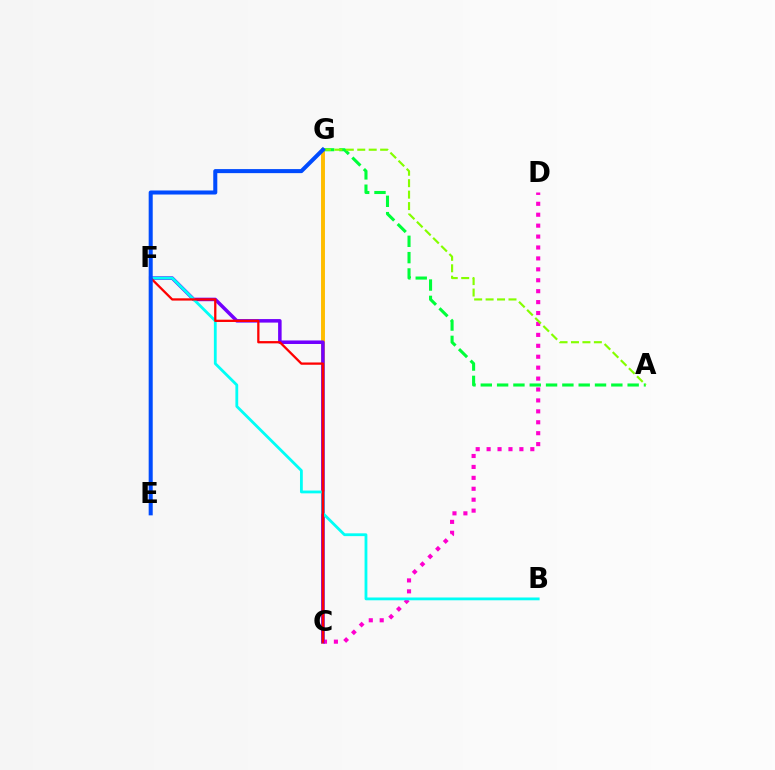{('C', 'G'): [{'color': '#ffbd00', 'line_style': 'solid', 'thickness': 2.82}], ('C', 'D'): [{'color': '#ff00cf', 'line_style': 'dotted', 'thickness': 2.97}], ('C', 'F'): [{'color': '#7200ff', 'line_style': 'solid', 'thickness': 2.54}, {'color': '#ff0000', 'line_style': 'solid', 'thickness': 1.64}], ('A', 'G'): [{'color': '#00ff39', 'line_style': 'dashed', 'thickness': 2.22}, {'color': '#84ff00', 'line_style': 'dashed', 'thickness': 1.55}], ('B', 'F'): [{'color': '#00fff6', 'line_style': 'solid', 'thickness': 2.02}], ('E', 'G'): [{'color': '#004bff', 'line_style': 'solid', 'thickness': 2.91}]}